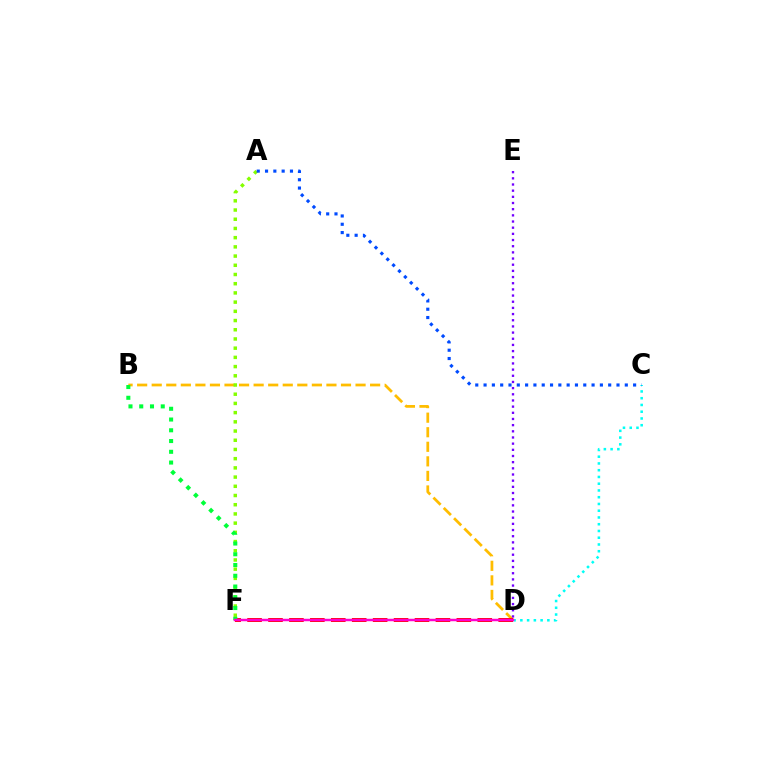{('B', 'D'): [{'color': '#ffbd00', 'line_style': 'dashed', 'thickness': 1.98}], ('C', 'D'): [{'color': '#00fff6', 'line_style': 'dotted', 'thickness': 1.83}], ('D', 'F'): [{'color': '#ff0000', 'line_style': 'dashed', 'thickness': 2.84}, {'color': '#ff00cf', 'line_style': 'solid', 'thickness': 1.78}], ('A', 'F'): [{'color': '#84ff00', 'line_style': 'dotted', 'thickness': 2.5}], ('D', 'E'): [{'color': '#7200ff', 'line_style': 'dotted', 'thickness': 1.68}], ('A', 'C'): [{'color': '#004bff', 'line_style': 'dotted', 'thickness': 2.26}], ('B', 'F'): [{'color': '#00ff39', 'line_style': 'dotted', 'thickness': 2.92}]}